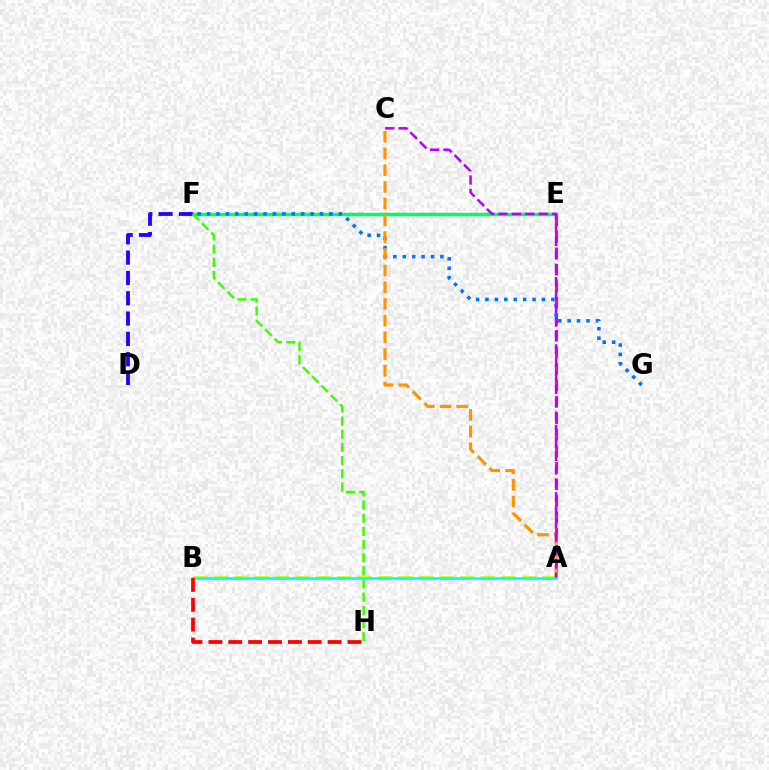{('A', 'E'): [{'color': '#ff00ac', 'line_style': 'dashed', 'thickness': 2.24}], ('E', 'F'): [{'color': '#00ff5c', 'line_style': 'solid', 'thickness': 2.49}], ('D', 'F'): [{'color': '#2500ff', 'line_style': 'dashed', 'thickness': 2.76}], ('A', 'B'): [{'color': '#d1ff00', 'line_style': 'dashed', 'thickness': 2.79}, {'color': '#00fff6', 'line_style': 'solid', 'thickness': 1.93}], ('F', 'G'): [{'color': '#0074ff', 'line_style': 'dotted', 'thickness': 2.56}], ('B', 'H'): [{'color': '#ff0000', 'line_style': 'dashed', 'thickness': 2.7}], ('A', 'C'): [{'color': '#ff9400', 'line_style': 'dashed', 'thickness': 2.27}, {'color': '#b900ff', 'line_style': 'dashed', 'thickness': 1.83}], ('F', 'H'): [{'color': '#3dff00', 'line_style': 'dashed', 'thickness': 1.79}]}